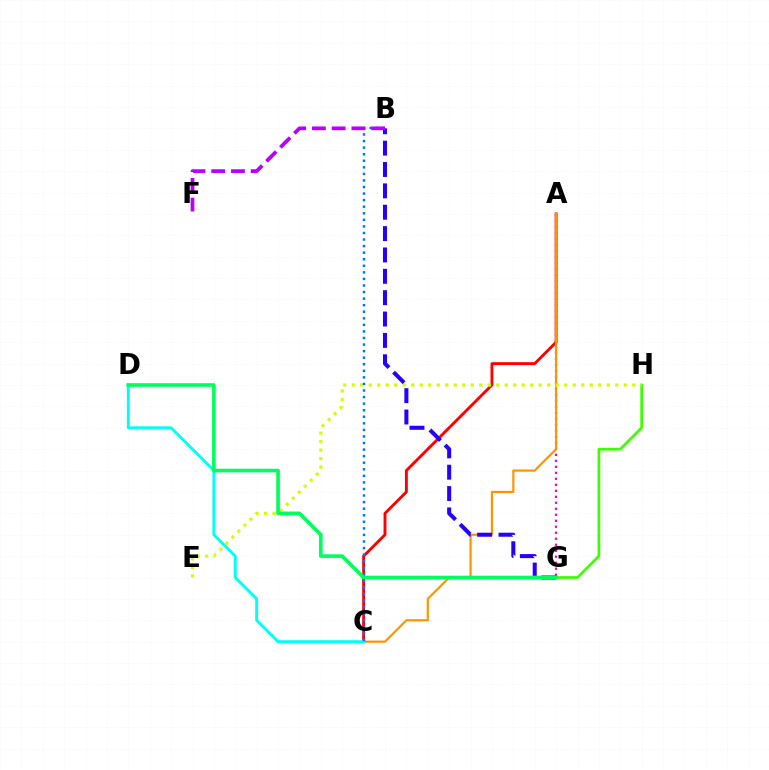{('G', 'H'): [{'color': '#3dff00', 'line_style': 'solid', 'thickness': 1.97}], ('A', 'G'): [{'color': '#ff00ac', 'line_style': 'dotted', 'thickness': 1.63}], ('A', 'C'): [{'color': '#ff0000', 'line_style': 'solid', 'thickness': 2.08}, {'color': '#ff9400', 'line_style': 'solid', 'thickness': 1.58}], ('C', 'D'): [{'color': '#00fff6', 'line_style': 'solid', 'thickness': 2.1}], ('E', 'H'): [{'color': '#d1ff00', 'line_style': 'dotted', 'thickness': 2.31}], ('B', 'G'): [{'color': '#2500ff', 'line_style': 'dashed', 'thickness': 2.9}], ('B', 'C'): [{'color': '#0074ff', 'line_style': 'dotted', 'thickness': 1.78}], ('D', 'G'): [{'color': '#00ff5c', 'line_style': 'solid', 'thickness': 2.61}], ('B', 'F'): [{'color': '#b900ff', 'line_style': 'dashed', 'thickness': 2.68}]}